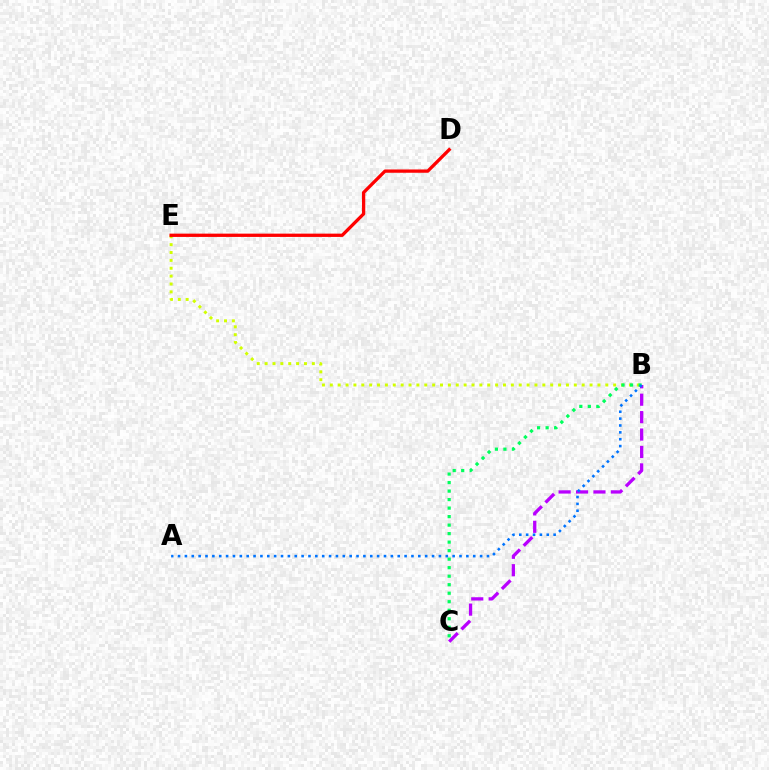{('B', 'E'): [{'color': '#d1ff00', 'line_style': 'dotted', 'thickness': 2.14}], ('B', 'C'): [{'color': '#b900ff', 'line_style': 'dashed', 'thickness': 2.37}, {'color': '#00ff5c', 'line_style': 'dotted', 'thickness': 2.31}], ('D', 'E'): [{'color': '#ff0000', 'line_style': 'solid', 'thickness': 2.37}], ('A', 'B'): [{'color': '#0074ff', 'line_style': 'dotted', 'thickness': 1.87}]}